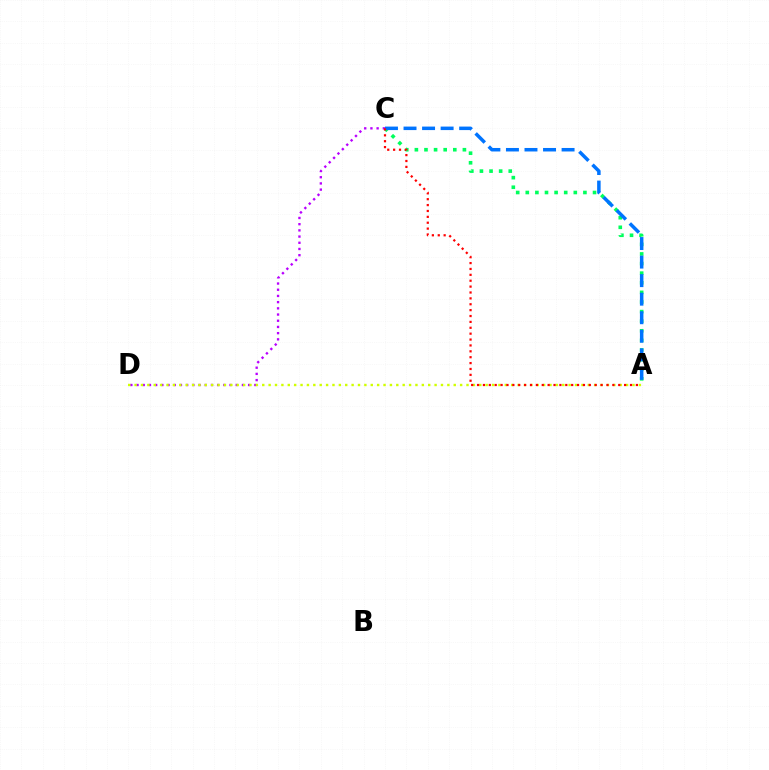{('C', 'D'): [{'color': '#b900ff', 'line_style': 'dotted', 'thickness': 1.68}], ('A', 'D'): [{'color': '#d1ff00', 'line_style': 'dotted', 'thickness': 1.73}], ('A', 'C'): [{'color': '#00ff5c', 'line_style': 'dotted', 'thickness': 2.61}, {'color': '#0074ff', 'line_style': 'dashed', 'thickness': 2.52}, {'color': '#ff0000', 'line_style': 'dotted', 'thickness': 1.6}]}